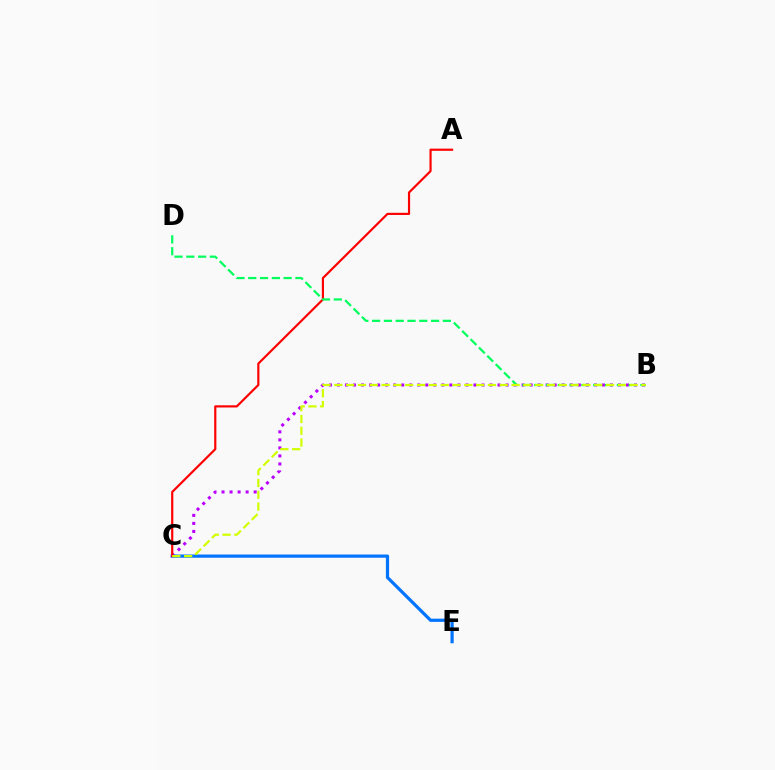{('B', 'C'): [{'color': '#b900ff', 'line_style': 'dotted', 'thickness': 2.18}, {'color': '#d1ff00', 'line_style': 'dashed', 'thickness': 1.61}], ('C', 'E'): [{'color': '#0074ff', 'line_style': 'solid', 'thickness': 2.31}], ('A', 'C'): [{'color': '#ff0000', 'line_style': 'solid', 'thickness': 1.57}], ('B', 'D'): [{'color': '#00ff5c', 'line_style': 'dashed', 'thickness': 1.6}]}